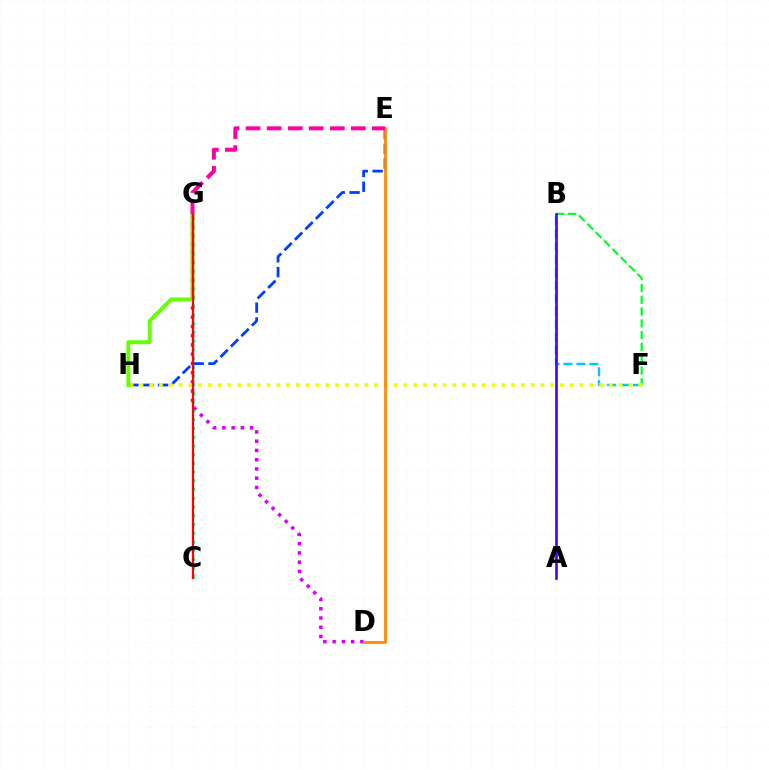{('D', 'G'): [{'color': '#d600ff', 'line_style': 'dotted', 'thickness': 2.51}], ('E', 'H'): [{'color': '#003fff', 'line_style': 'dashed', 'thickness': 2.01}], ('B', 'F'): [{'color': '#00ff27', 'line_style': 'dashed', 'thickness': 1.6}, {'color': '#00c7ff', 'line_style': 'dashed', 'thickness': 1.76}], ('F', 'H'): [{'color': '#eeff00', 'line_style': 'dotted', 'thickness': 2.66}], ('C', 'G'): [{'color': '#00ffaf', 'line_style': 'dotted', 'thickness': 2.37}, {'color': '#ff0000', 'line_style': 'solid', 'thickness': 1.63}], ('A', 'B'): [{'color': '#4f00ff', 'line_style': 'solid', 'thickness': 1.91}], ('G', 'H'): [{'color': '#66ff00', 'line_style': 'solid', 'thickness': 2.82}], ('D', 'E'): [{'color': '#ff8800', 'line_style': 'solid', 'thickness': 1.98}], ('E', 'G'): [{'color': '#ff00a0', 'line_style': 'dashed', 'thickness': 2.86}]}